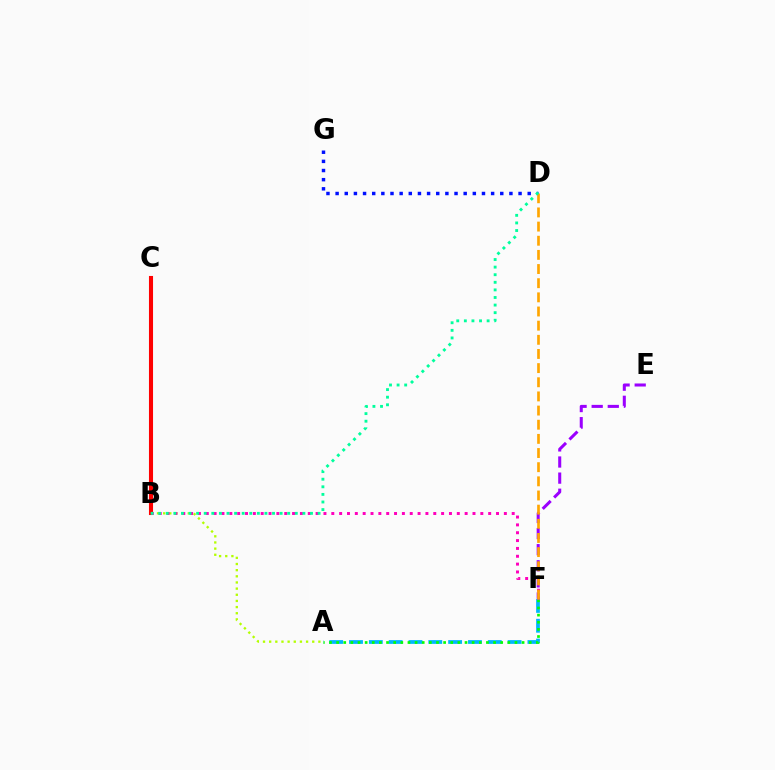{('A', 'B'): [{'color': '#b3ff00', 'line_style': 'dotted', 'thickness': 1.67}], ('D', 'G'): [{'color': '#0010ff', 'line_style': 'dotted', 'thickness': 2.49}], ('A', 'F'): [{'color': '#00b5ff', 'line_style': 'dashed', 'thickness': 2.69}, {'color': '#08ff00', 'line_style': 'dotted', 'thickness': 1.94}], ('B', 'C'): [{'color': '#ff0000', 'line_style': 'solid', 'thickness': 2.94}], ('B', 'F'): [{'color': '#ff00bd', 'line_style': 'dotted', 'thickness': 2.13}], ('E', 'F'): [{'color': '#9b00ff', 'line_style': 'dashed', 'thickness': 2.19}], ('D', 'F'): [{'color': '#ffa500', 'line_style': 'dashed', 'thickness': 1.92}], ('B', 'D'): [{'color': '#00ff9d', 'line_style': 'dotted', 'thickness': 2.06}]}